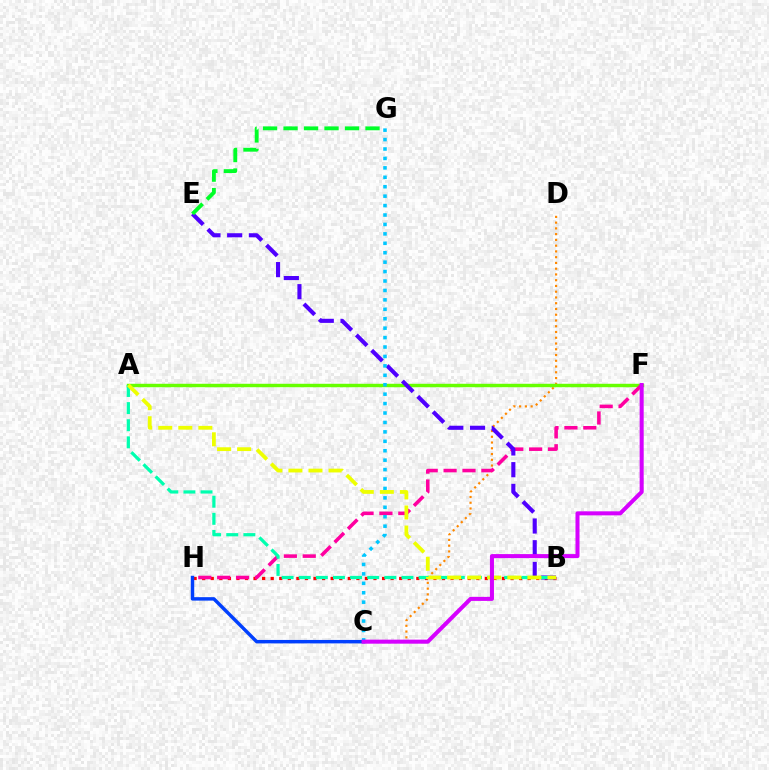{('C', 'D'): [{'color': '#ff8800', 'line_style': 'dotted', 'thickness': 1.56}], ('B', 'H'): [{'color': '#ff0000', 'line_style': 'dotted', 'thickness': 2.33}], ('A', 'F'): [{'color': '#66ff00', 'line_style': 'solid', 'thickness': 2.47}], ('F', 'H'): [{'color': '#ff00a0', 'line_style': 'dashed', 'thickness': 2.57}], ('B', 'E'): [{'color': '#4f00ff', 'line_style': 'dashed', 'thickness': 2.95}], ('C', 'G'): [{'color': '#00c7ff', 'line_style': 'dotted', 'thickness': 2.56}], ('E', 'G'): [{'color': '#00ff27', 'line_style': 'dashed', 'thickness': 2.78}], ('C', 'H'): [{'color': '#003fff', 'line_style': 'solid', 'thickness': 2.48}], ('A', 'B'): [{'color': '#00ffaf', 'line_style': 'dashed', 'thickness': 2.33}, {'color': '#eeff00', 'line_style': 'dashed', 'thickness': 2.72}], ('C', 'F'): [{'color': '#d600ff', 'line_style': 'solid', 'thickness': 2.9}]}